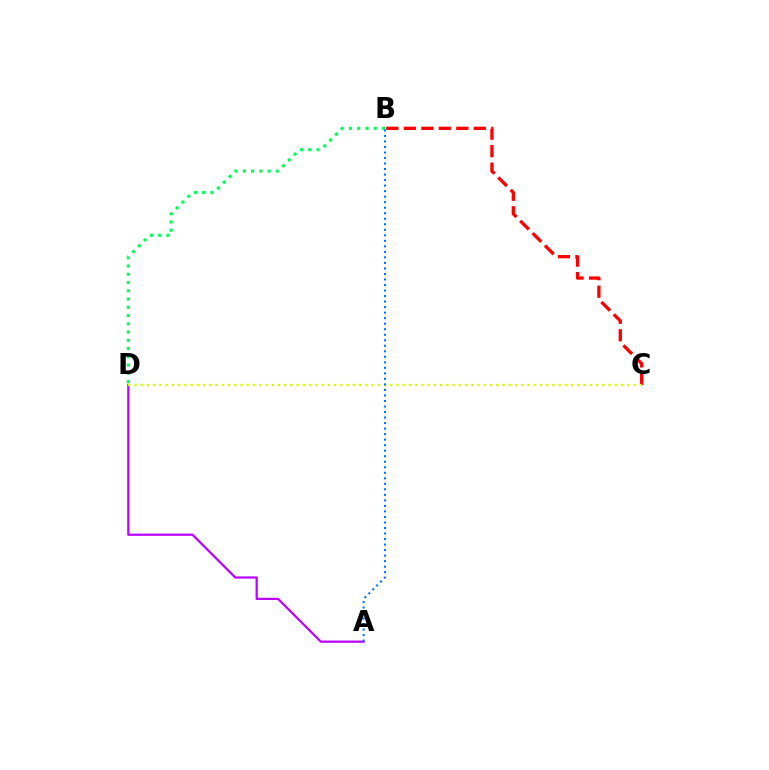{('B', 'C'): [{'color': '#ff0000', 'line_style': 'dashed', 'thickness': 2.38}], ('A', 'D'): [{'color': '#b900ff', 'line_style': 'solid', 'thickness': 1.6}], ('B', 'D'): [{'color': '#00ff5c', 'line_style': 'dotted', 'thickness': 2.24}], ('C', 'D'): [{'color': '#d1ff00', 'line_style': 'dotted', 'thickness': 1.69}], ('A', 'B'): [{'color': '#0074ff', 'line_style': 'dotted', 'thickness': 1.5}]}